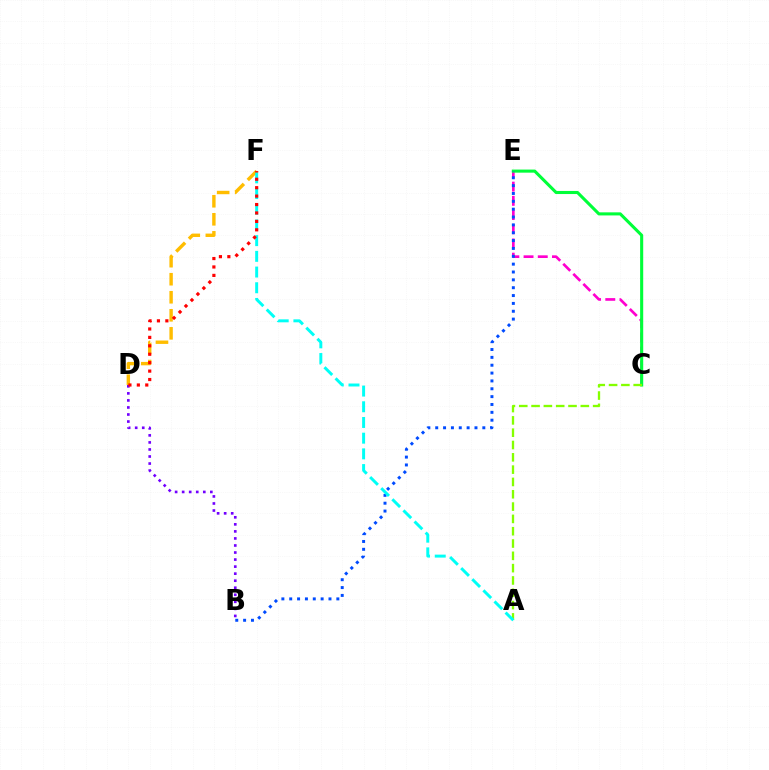{('D', 'F'): [{'color': '#ffbd00', 'line_style': 'dashed', 'thickness': 2.45}, {'color': '#ff0000', 'line_style': 'dotted', 'thickness': 2.29}], ('C', 'E'): [{'color': '#ff00cf', 'line_style': 'dashed', 'thickness': 1.93}, {'color': '#00ff39', 'line_style': 'solid', 'thickness': 2.22}], ('B', 'E'): [{'color': '#004bff', 'line_style': 'dotted', 'thickness': 2.13}], ('B', 'D'): [{'color': '#7200ff', 'line_style': 'dotted', 'thickness': 1.91}], ('A', 'C'): [{'color': '#84ff00', 'line_style': 'dashed', 'thickness': 1.67}], ('A', 'F'): [{'color': '#00fff6', 'line_style': 'dashed', 'thickness': 2.13}]}